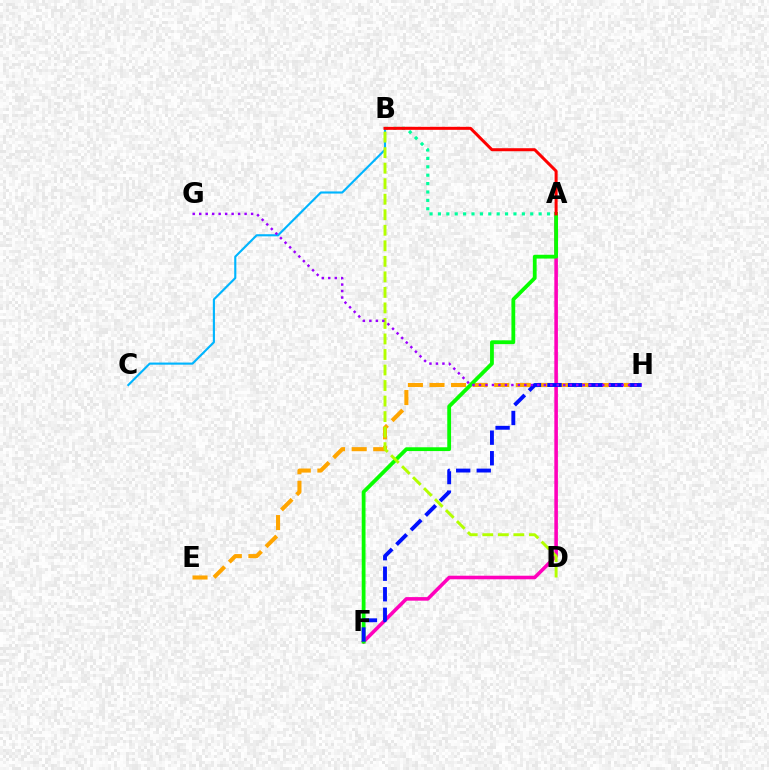{('E', 'H'): [{'color': '#ffa500', 'line_style': 'dashed', 'thickness': 2.93}], ('A', 'B'): [{'color': '#00ff9d', 'line_style': 'dotted', 'thickness': 2.28}, {'color': '#ff0000', 'line_style': 'solid', 'thickness': 2.17}], ('A', 'F'): [{'color': '#ff00bd', 'line_style': 'solid', 'thickness': 2.57}, {'color': '#08ff00', 'line_style': 'solid', 'thickness': 2.74}], ('B', 'C'): [{'color': '#00b5ff', 'line_style': 'solid', 'thickness': 1.53}], ('F', 'H'): [{'color': '#0010ff', 'line_style': 'dashed', 'thickness': 2.79}], ('B', 'D'): [{'color': '#b3ff00', 'line_style': 'dashed', 'thickness': 2.11}], ('G', 'H'): [{'color': '#9b00ff', 'line_style': 'dotted', 'thickness': 1.76}]}